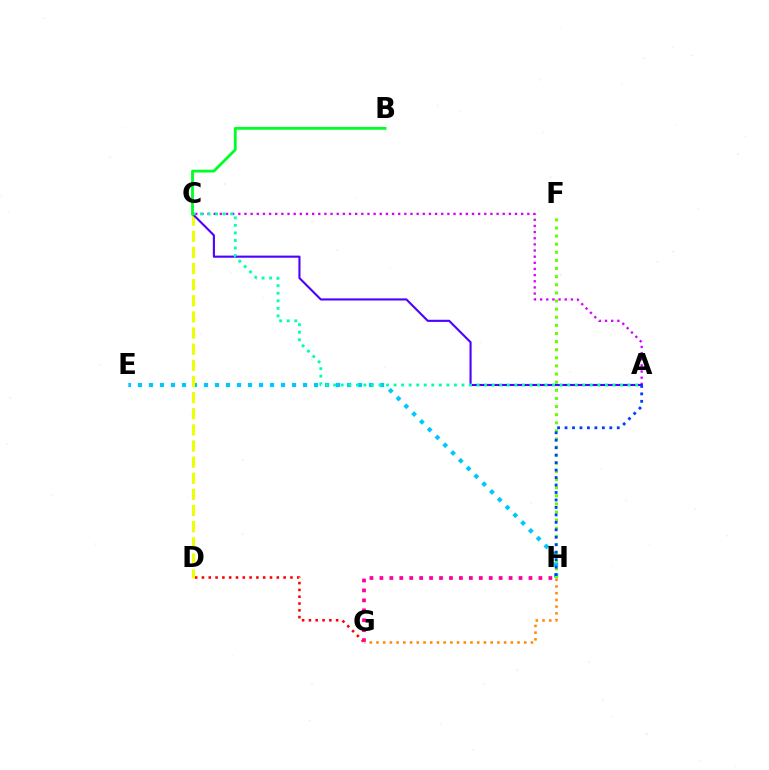{('A', 'C'): [{'color': '#d600ff', 'line_style': 'dotted', 'thickness': 1.67}, {'color': '#4f00ff', 'line_style': 'solid', 'thickness': 1.53}, {'color': '#00ffaf', 'line_style': 'dotted', 'thickness': 2.05}], ('E', 'H'): [{'color': '#00c7ff', 'line_style': 'dotted', 'thickness': 2.99}], ('F', 'H'): [{'color': '#66ff00', 'line_style': 'dotted', 'thickness': 2.21}], ('D', 'G'): [{'color': '#ff0000', 'line_style': 'dotted', 'thickness': 1.85}], ('C', 'D'): [{'color': '#eeff00', 'line_style': 'dashed', 'thickness': 2.19}], ('A', 'H'): [{'color': '#003fff', 'line_style': 'dotted', 'thickness': 2.03}], ('G', 'H'): [{'color': '#ff00a0', 'line_style': 'dotted', 'thickness': 2.7}, {'color': '#ff8800', 'line_style': 'dotted', 'thickness': 1.82}], ('B', 'C'): [{'color': '#00ff27', 'line_style': 'solid', 'thickness': 2.03}]}